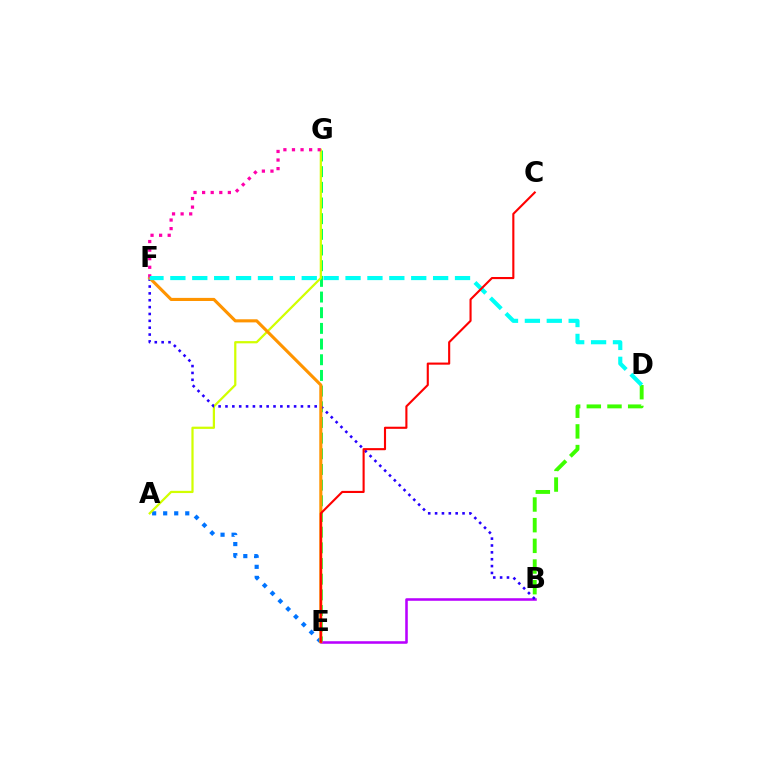{('A', 'E'): [{'color': '#0074ff', 'line_style': 'dotted', 'thickness': 3.0}], ('B', 'D'): [{'color': '#3dff00', 'line_style': 'dashed', 'thickness': 2.81}], ('E', 'G'): [{'color': '#00ff5c', 'line_style': 'dashed', 'thickness': 2.13}], ('A', 'G'): [{'color': '#d1ff00', 'line_style': 'solid', 'thickness': 1.61}], ('B', 'E'): [{'color': '#b900ff', 'line_style': 'solid', 'thickness': 1.84}], ('B', 'F'): [{'color': '#2500ff', 'line_style': 'dotted', 'thickness': 1.86}], ('E', 'F'): [{'color': '#ff9400', 'line_style': 'solid', 'thickness': 2.24}], ('F', 'G'): [{'color': '#ff00ac', 'line_style': 'dotted', 'thickness': 2.33}], ('D', 'F'): [{'color': '#00fff6', 'line_style': 'dashed', 'thickness': 2.97}], ('C', 'E'): [{'color': '#ff0000', 'line_style': 'solid', 'thickness': 1.52}]}